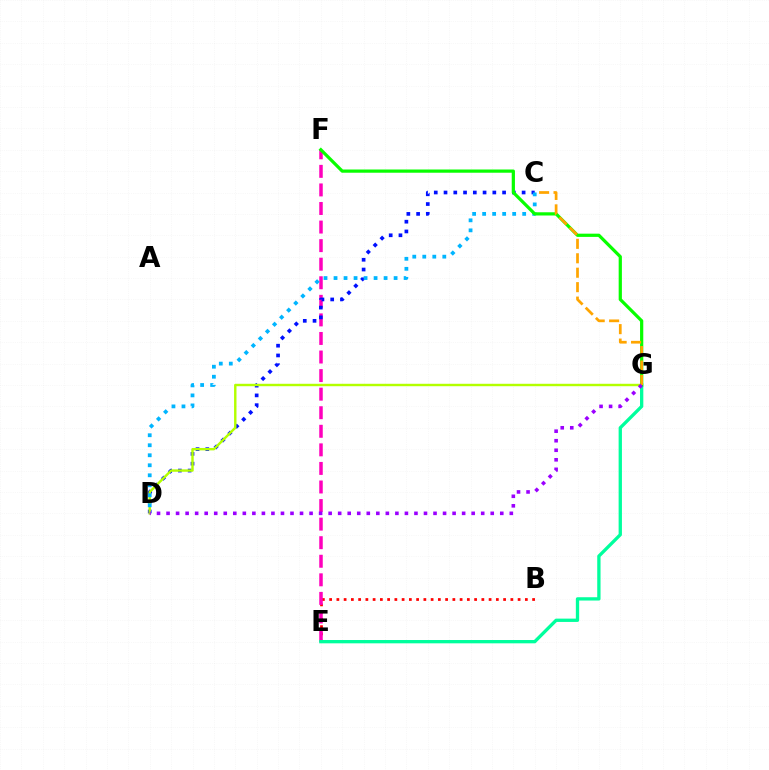{('B', 'E'): [{'color': '#ff0000', 'line_style': 'dotted', 'thickness': 1.97}], ('E', 'F'): [{'color': '#ff00bd', 'line_style': 'dashed', 'thickness': 2.52}], ('C', 'D'): [{'color': '#0010ff', 'line_style': 'dotted', 'thickness': 2.65}, {'color': '#00b5ff', 'line_style': 'dotted', 'thickness': 2.72}], ('D', 'G'): [{'color': '#b3ff00', 'line_style': 'solid', 'thickness': 1.75}, {'color': '#9b00ff', 'line_style': 'dotted', 'thickness': 2.59}], ('E', 'G'): [{'color': '#00ff9d', 'line_style': 'solid', 'thickness': 2.38}], ('F', 'G'): [{'color': '#08ff00', 'line_style': 'solid', 'thickness': 2.32}], ('C', 'G'): [{'color': '#ffa500', 'line_style': 'dashed', 'thickness': 1.96}]}